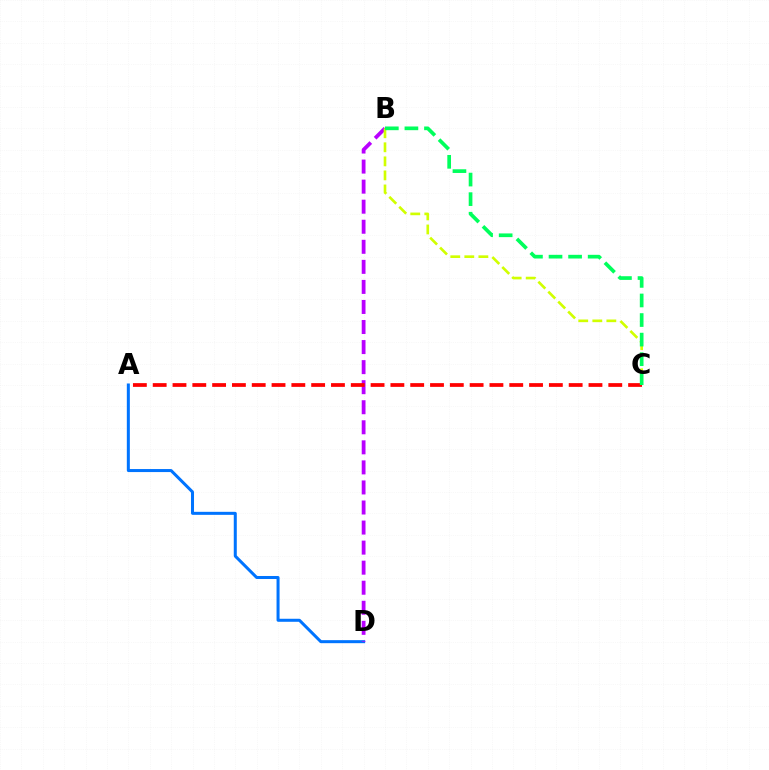{('A', 'D'): [{'color': '#0074ff', 'line_style': 'solid', 'thickness': 2.18}], ('B', 'D'): [{'color': '#b900ff', 'line_style': 'dashed', 'thickness': 2.72}], ('A', 'C'): [{'color': '#ff0000', 'line_style': 'dashed', 'thickness': 2.69}], ('B', 'C'): [{'color': '#d1ff00', 'line_style': 'dashed', 'thickness': 1.91}, {'color': '#00ff5c', 'line_style': 'dashed', 'thickness': 2.66}]}